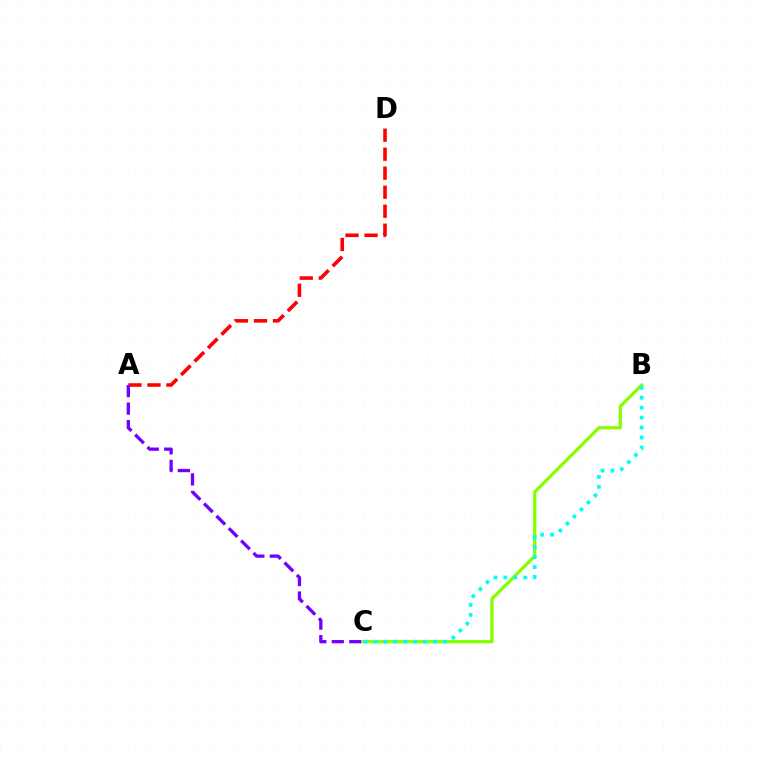{('A', 'D'): [{'color': '#ff0000', 'line_style': 'dashed', 'thickness': 2.58}], ('B', 'C'): [{'color': '#84ff00', 'line_style': 'solid', 'thickness': 2.32}, {'color': '#00fff6', 'line_style': 'dotted', 'thickness': 2.7}], ('A', 'C'): [{'color': '#7200ff', 'line_style': 'dashed', 'thickness': 2.38}]}